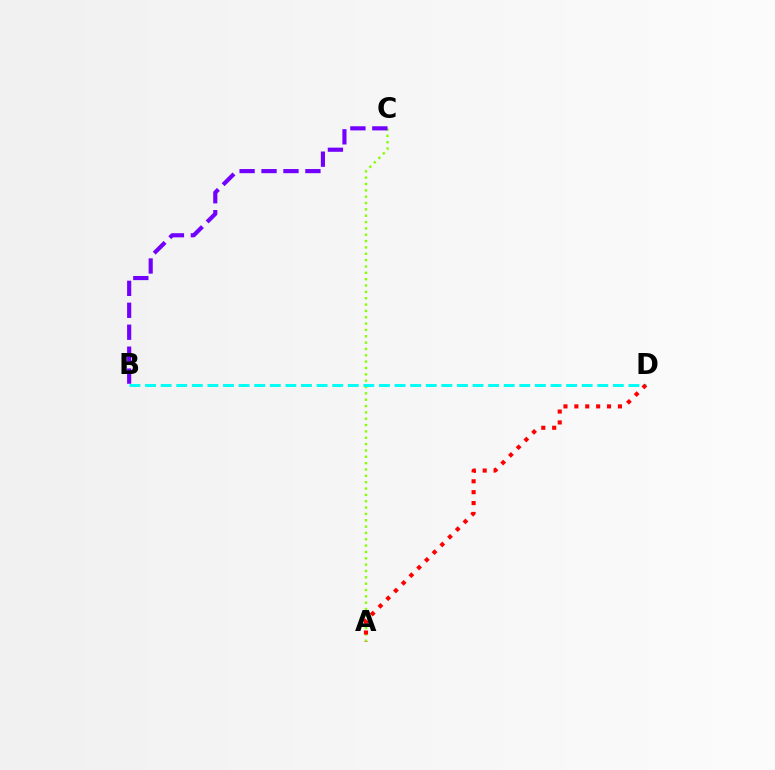{('A', 'C'): [{'color': '#84ff00', 'line_style': 'dotted', 'thickness': 1.72}], ('B', 'D'): [{'color': '#00fff6', 'line_style': 'dashed', 'thickness': 2.12}], ('B', 'C'): [{'color': '#7200ff', 'line_style': 'dashed', 'thickness': 2.98}], ('A', 'D'): [{'color': '#ff0000', 'line_style': 'dotted', 'thickness': 2.96}]}